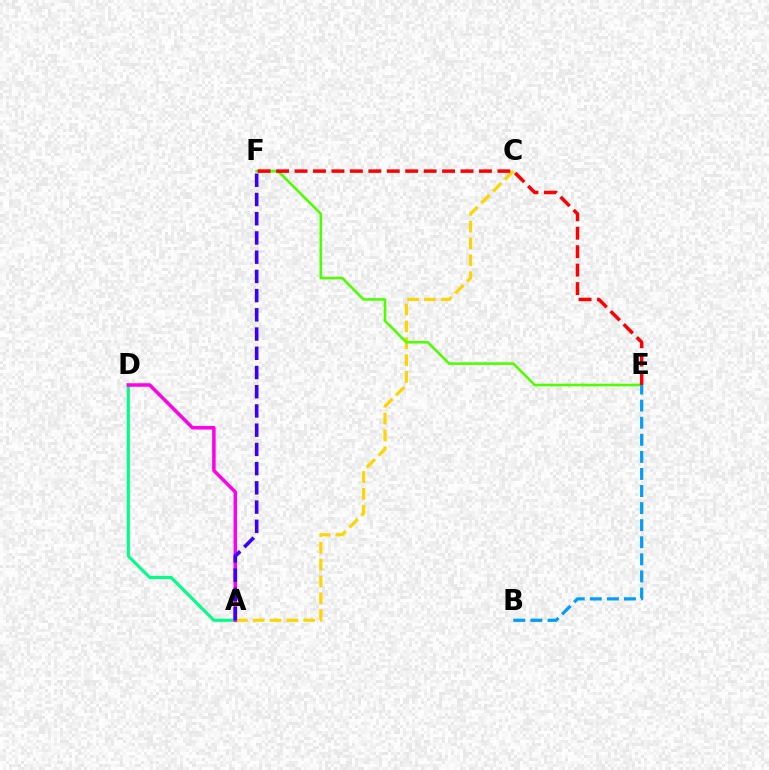{('A', 'C'): [{'color': '#ffd500', 'line_style': 'dashed', 'thickness': 2.29}], ('A', 'D'): [{'color': '#00ff86', 'line_style': 'solid', 'thickness': 2.24}, {'color': '#ff00ed', 'line_style': 'solid', 'thickness': 2.52}], ('E', 'F'): [{'color': '#4fff00', 'line_style': 'solid', 'thickness': 1.88}, {'color': '#ff0000', 'line_style': 'dashed', 'thickness': 2.51}], ('A', 'F'): [{'color': '#3700ff', 'line_style': 'dashed', 'thickness': 2.61}], ('B', 'E'): [{'color': '#009eff', 'line_style': 'dashed', 'thickness': 2.32}]}